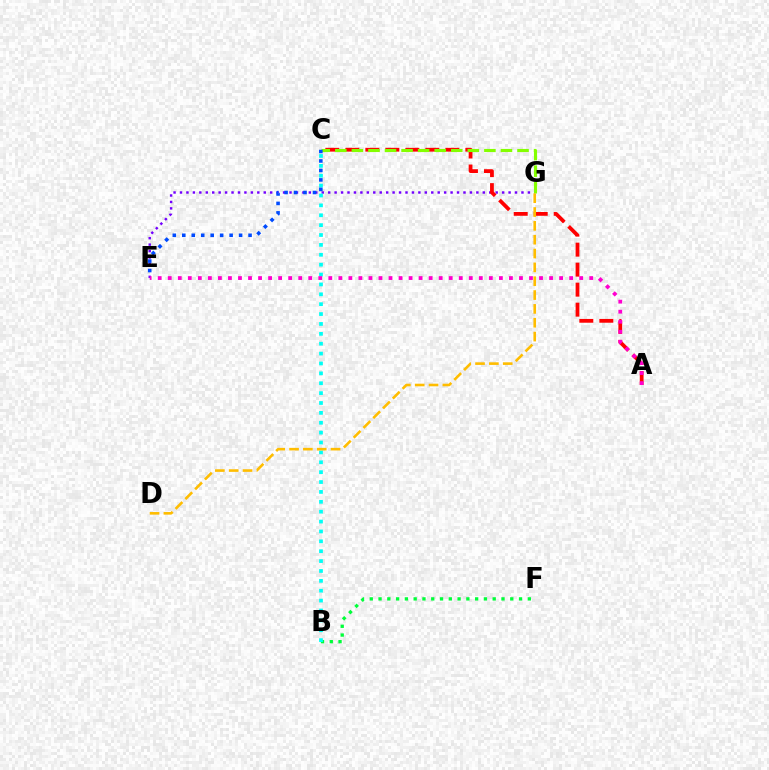{('B', 'F'): [{'color': '#00ff39', 'line_style': 'dotted', 'thickness': 2.39}], ('E', 'G'): [{'color': '#7200ff', 'line_style': 'dotted', 'thickness': 1.75}], ('B', 'C'): [{'color': '#00fff6', 'line_style': 'dotted', 'thickness': 2.68}], ('A', 'C'): [{'color': '#ff0000', 'line_style': 'dashed', 'thickness': 2.72}], ('A', 'E'): [{'color': '#ff00cf', 'line_style': 'dotted', 'thickness': 2.73}], ('C', 'G'): [{'color': '#84ff00', 'line_style': 'dashed', 'thickness': 2.25}], ('D', 'G'): [{'color': '#ffbd00', 'line_style': 'dashed', 'thickness': 1.88}], ('C', 'E'): [{'color': '#004bff', 'line_style': 'dotted', 'thickness': 2.57}]}